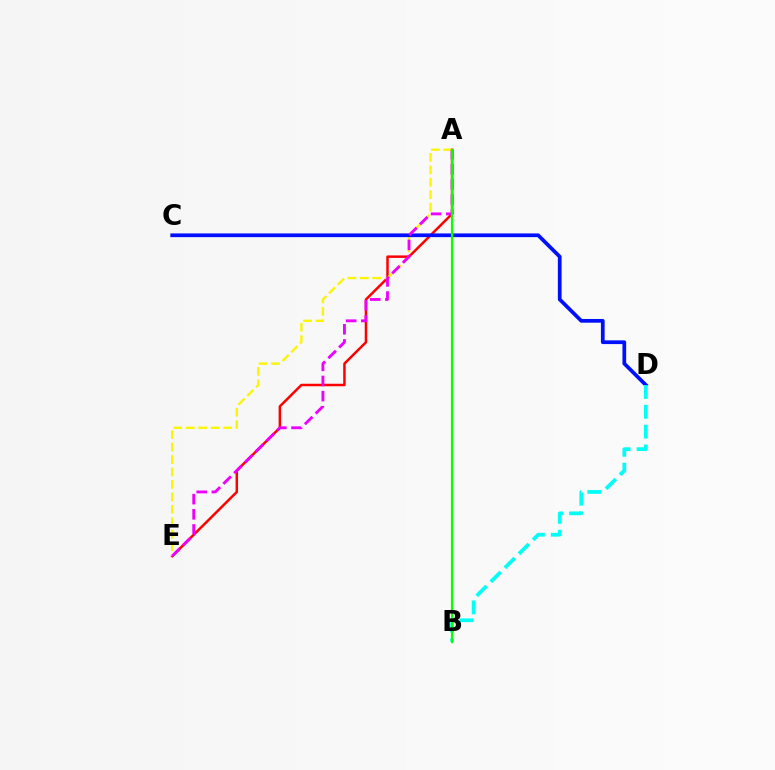{('A', 'E'): [{'color': '#ff0000', 'line_style': 'solid', 'thickness': 1.79}, {'color': '#fcf500', 'line_style': 'dashed', 'thickness': 1.69}, {'color': '#ee00ff', 'line_style': 'dashed', 'thickness': 2.06}], ('C', 'D'): [{'color': '#0010ff', 'line_style': 'solid', 'thickness': 2.68}], ('B', 'D'): [{'color': '#00fff6', 'line_style': 'dashed', 'thickness': 2.7}], ('A', 'B'): [{'color': '#08ff00', 'line_style': 'solid', 'thickness': 1.58}]}